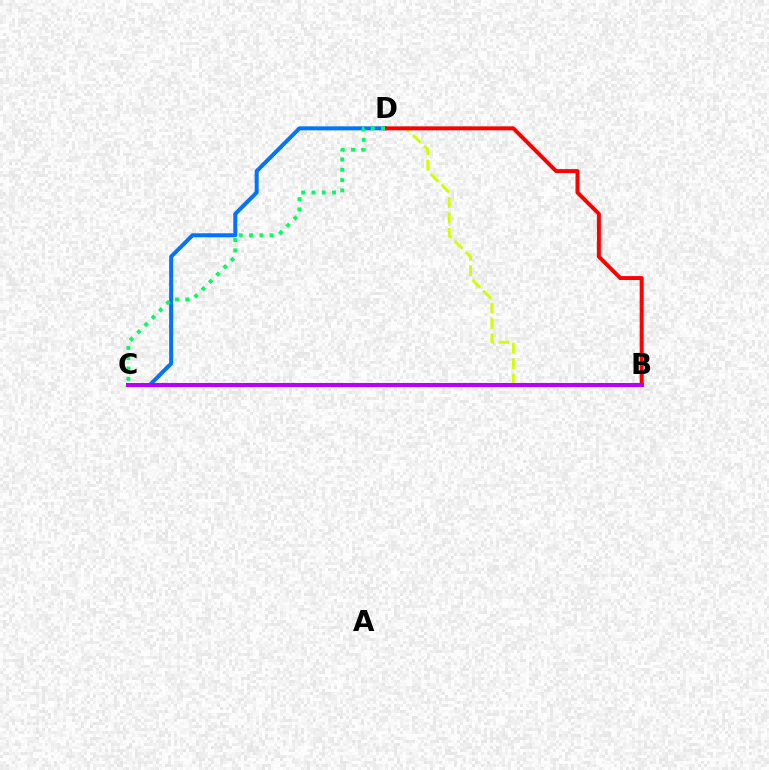{('C', 'D'): [{'color': '#0074ff', 'line_style': 'solid', 'thickness': 2.88}, {'color': '#00ff5c', 'line_style': 'dotted', 'thickness': 2.8}], ('B', 'D'): [{'color': '#d1ff00', 'line_style': 'dashed', 'thickness': 2.09}, {'color': '#ff0000', 'line_style': 'solid', 'thickness': 2.85}], ('B', 'C'): [{'color': '#b900ff', 'line_style': 'solid', 'thickness': 2.87}]}